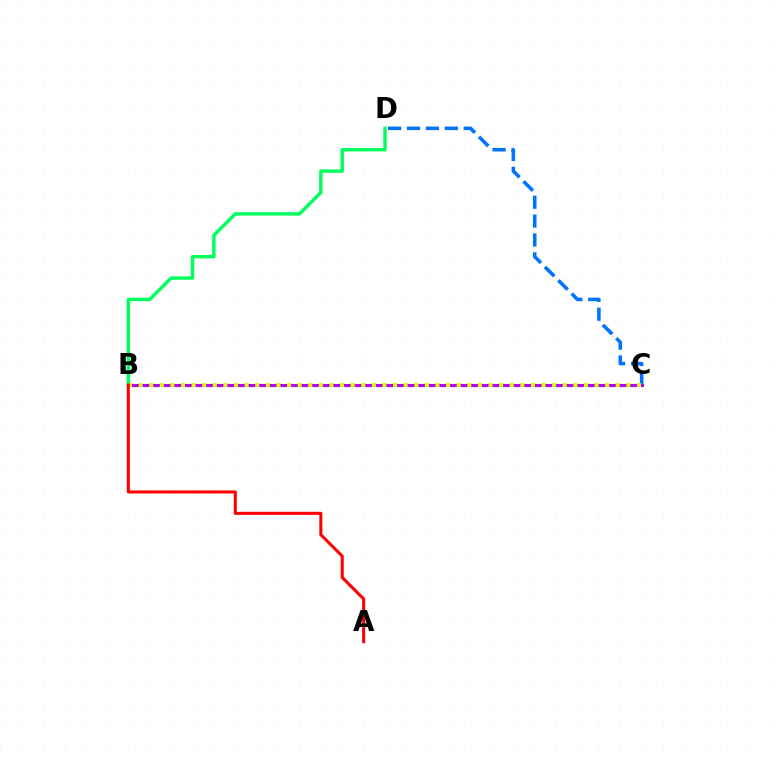{('C', 'D'): [{'color': '#0074ff', 'line_style': 'dashed', 'thickness': 2.57}], ('B', 'C'): [{'color': '#b900ff', 'line_style': 'solid', 'thickness': 2.24}, {'color': '#d1ff00', 'line_style': 'dotted', 'thickness': 2.88}], ('B', 'D'): [{'color': '#00ff5c', 'line_style': 'solid', 'thickness': 2.47}], ('A', 'B'): [{'color': '#ff0000', 'line_style': 'solid', 'thickness': 2.2}]}